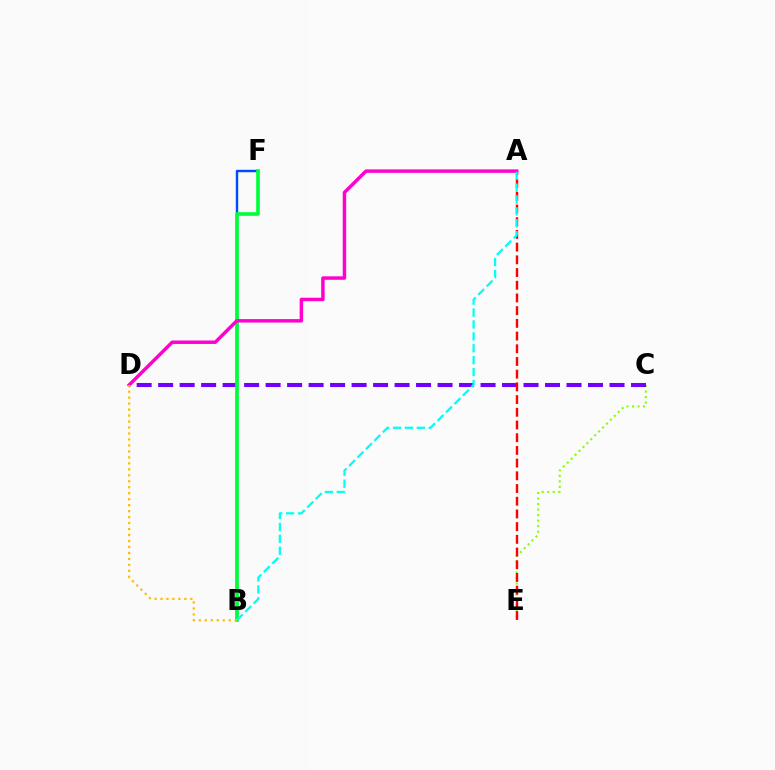{('C', 'E'): [{'color': '#84ff00', 'line_style': 'dotted', 'thickness': 1.5}], ('C', 'D'): [{'color': '#7200ff', 'line_style': 'dashed', 'thickness': 2.92}], ('B', 'F'): [{'color': '#004bff', 'line_style': 'solid', 'thickness': 1.75}, {'color': '#00ff39', 'line_style': 'solid', 'thickness': 2.63}], ('A', 'D'): [{'color': '#ff00cf', 'line_style': 'solid', 'thickness': 2.49}], ('B', 'D'): [{'color': '#ffbd00', 'line_style': 'dotted', 'thickness': 1.62}], ('A', 'E'): [{'color': '#ff0000', 'line_style': 'dashed', 'thickness': 1.73}], ('A', 'B'): [{'color': '#00fff6', 'line_style': 'dashed', 'thickness': 1.62}]}